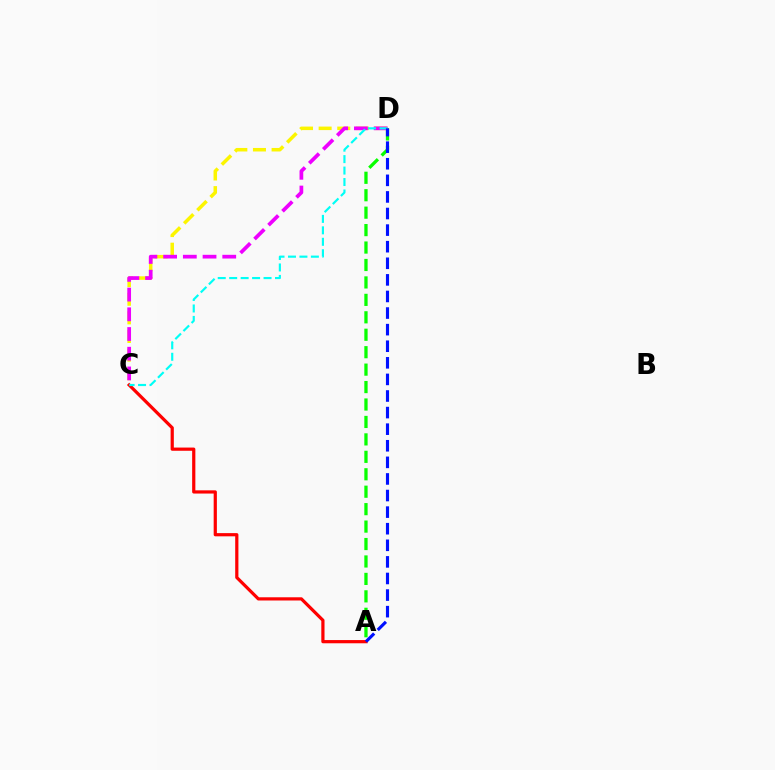{('A', 'D'): [{'color': '#08ff00', 'line_style': 'dashed', 'thickness': 2.37}, {'color': '#0010ff', 'line_style': 'dashed', 'thickness': 2.25}], ('C', 'D'): [{'color': '#fcf500', 'line_style': 'dashed', 'thickness': 2.53}, {'color': '#ee00ff', 'line_style': 'dashed', 'thickness': 2.68}, {'color': '#00fff6', 'line_style': 'dashed', 'thickness': 1.56}], ('A', 'C'): [{'color': '#ff0000', 'line_style': 'solid', 'thickness': 2.31}]}